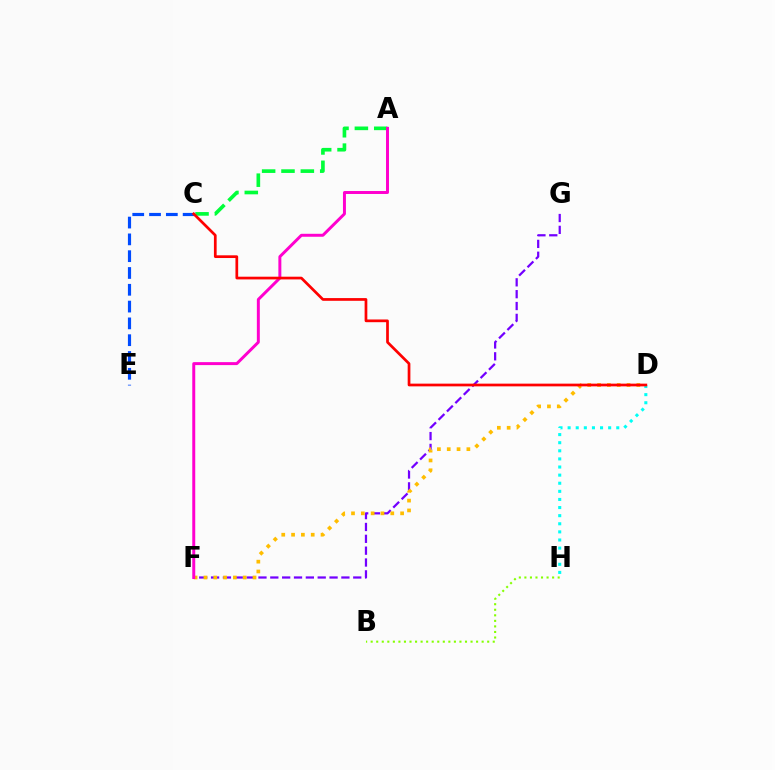{('A', 'C'): [{'color': '#00ff39', 'line_style': 'dashed', 'thickness': 2.63}], ('F', 'G'): [{'color': '#7200ff', 'line_style': 'dashed', 'thickness': 1.61}], ('B', 'H'): [{'color': '#84ff00', 'line_style': 'dotted', 'thickness': 1.51}], ('D', 'H'): [{'color': '#00fff6', 'line_style': 'dotted', 'thickness': 2.2}], ('D', 'F'): [{'color': '#ffbd00', 'line_style': 'dotted', 'thickness': 2.67}], ('A', 'F'): [{'color': '#ff00cf', 'line_style': 'solid', 'thickness': 2.13}], ('C', 'E'): [{'color': '#004bff', 'line_style': 'dashed', 'thickness': 2.28}], ('C', 'D'): [{'color': '#ff0000', 'line_style': 'solid', 'thickness': 1.96}]}